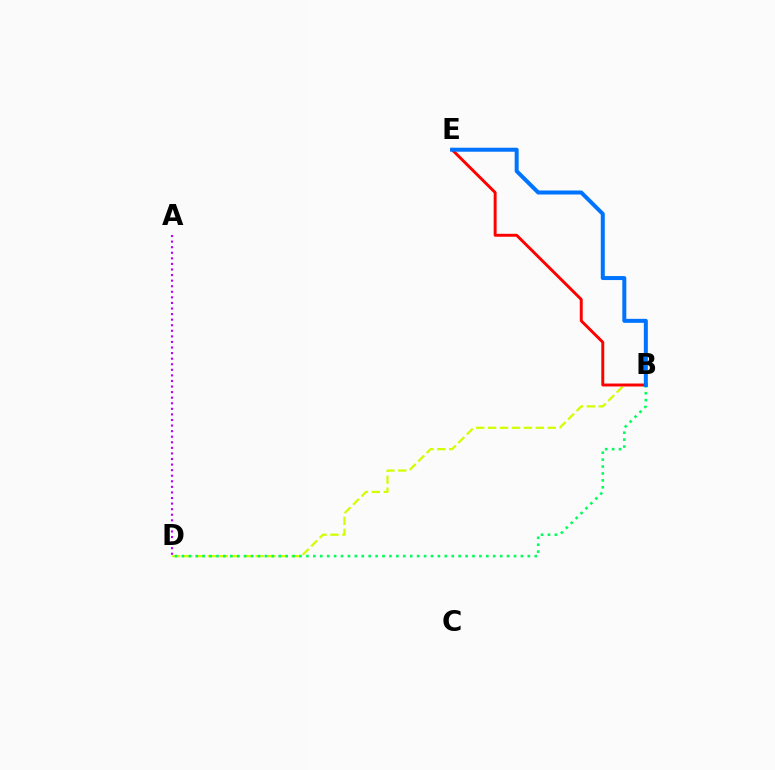{('B', 'D'): [{'color': '#d1ff00', 'line_style': 'dashed', 'thickness': 1.62}, {'color': '#00ff5c', 'line_style': 'dotted', 'thickness': 1.88}], ('A', 'D'): [{'color': '#b900ff', 'line_style': 'dotted', 'thickness': 1.51}], ('B', 'E'): [{'color': '#ff0000', 'line_style': 'solid', 'thickness': 2.11}, {'color': '#0074ff', 'line_style': 'solid', 'thickness': 2.88}]}